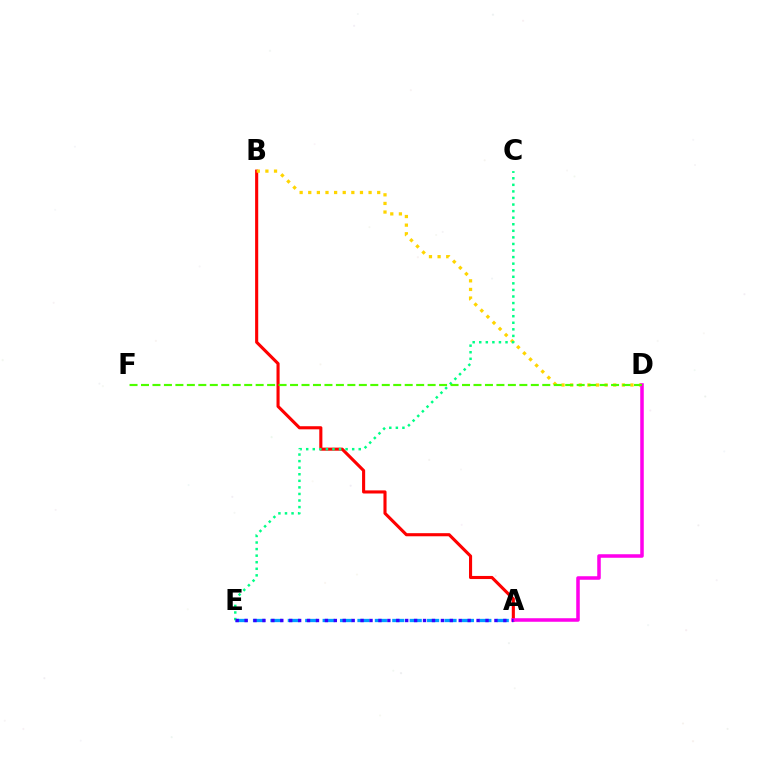{('A', 'B'): [{'color': '#ff0000', 'line_style': 'solid', 'thickness': 2.23}], ('B', 'D'): [{'color': '#ffd500', 'line_style': 'dotted', 'thickness': 2.34}], ('A', 'D'): [{'color': '#ff00ed', 'line_style': 'solid', 'thickness': 2.54}], ('A', 'E'): [{'color': '#009eff', 'line_style': 'dashed', 'thickness': 2.37}, {'color': '#3700ff', 'line_style': 'dotted', 'thickness': 2.42}], ('C', 'E'): [{'color': '#00ff86', 'line_style': 'dotted', 'thickness': 1.78}], ('D', 'F'): [{'color': '#4fff00', 'line_style': 'dashed', 'thickness': 1.56}]}